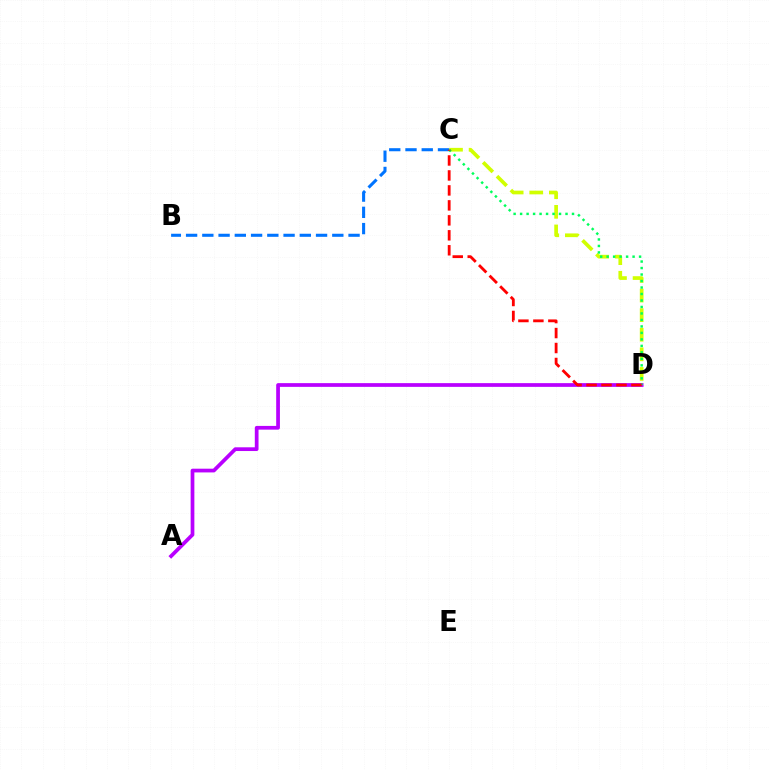{('C', 'D'): [{'color': '#d1ff00', 'line_style': 'dashed', 'thickness': 2.66}, {'color': '#00ff5c', 'line_style': 'dotted', 'thickness': 1.76}, {'color': '#ff0000', 'line_style': 'dashed', 'thickness': 2.03}], ('B', 'C'): [{'color': '#0074ff', 'line_style': 'dashed', 'thickness': 2.21}], ('A', 'D'): [{'color': '#b900ff', 'line_style': 'solid', 'thickness': 2.69}]}